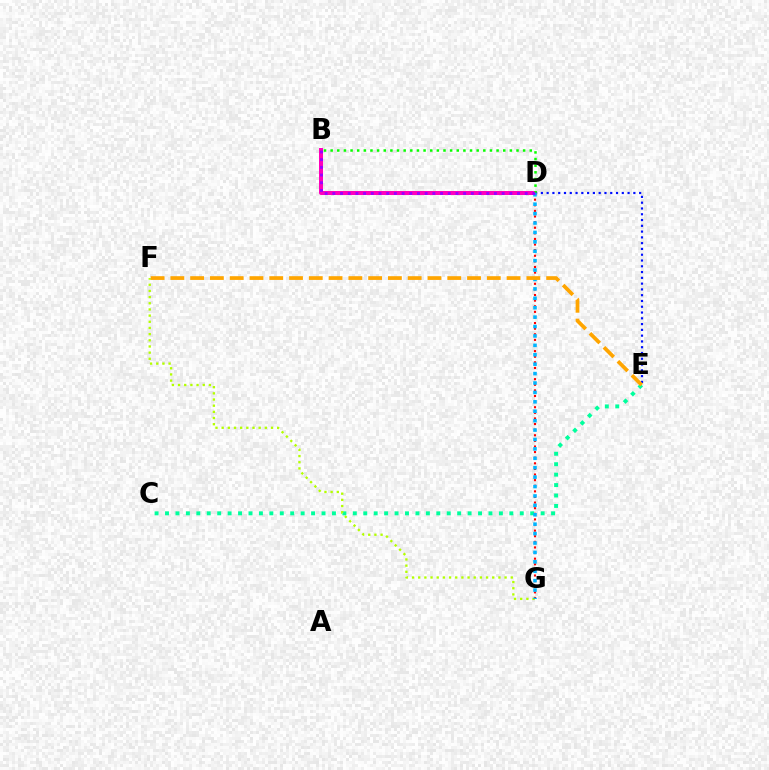{('B', 'D'): [{'color': '#ff00bd', 'line_style': 'solid', 'thickness': 2.88}, {'color': '#08ff00', 'line_style': 'dotted', 'thickness': 1.8}, {'color': '#9b00ff', 'line_style': 'dotted', 'thickness': 2.09}], ('D', 'G'): [{'color': '#ff0000', 'line_style': 'dotted', 'thickness': 1.52}, {'color': '#00b5ff', 'line_style': 'dotted', 'thickness': 2.56}], ('C', 'E'): [{'color': '#00ff9d', 'line_style': 'dotted', 'thickness': 2.83}], ('D', 'E'): [{'color': '#0010ff', 'line_style': 'dotted', 'thickness': 1.57}], ('F', 'G'): [{'color': '#b3ff00', 'line_style': 'dotted', 'thickness': 1.68}], ('E', 'F'): [{'color': '#ffa500', 'line_style': 'dashed', 'thickness': 2.69}]}